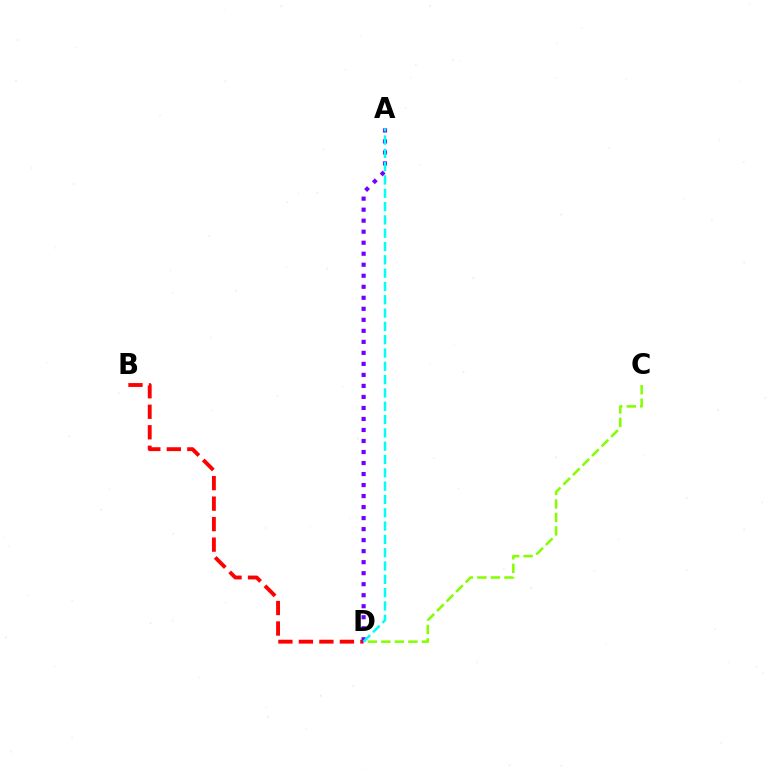{('B', 'D'): [{'color': '#ff0000', 'line_style': 'dashed', 'thickness': 2.78}], ('A', 'D'): [{'color': '#7200ff', 'line_style': 'dotted', 'thickness': 2.99}, {'color': '#00fff6', 'line_style': 'dashed', 'thickness': 1.81}], ('C', 'D'): [{'color': '#84ff00', 'line_style': 'dashed', 'thickness': 1.84}]}